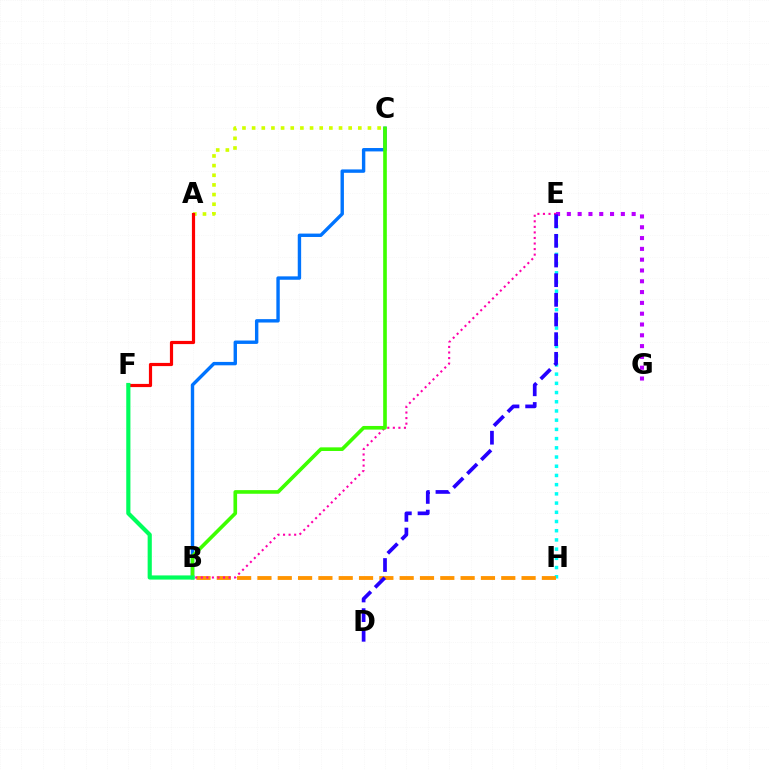{('E', 'H'): [{'color': '#00fff6', 'line_style': 'dotted', 'thickness': 2.5}], ('B', 'H'): [{'color': '#ff9400', 'line_style': 'dashed', 'thickness': 2.76}], ('B', 'E'): [{'color': '#ff00ac', 'line_style': 'dotted', 'thickness': 1.51}], ('B', 'C'): [{'color': '#0074ff', 'line_style': 'solid', 'thickness': 2.44}, {'color': '#3dff00', 'line_style': 'solid', 'thickness': 2.62}], ('E', 'G'): [{'color': '#b900ff', 'line_style': 'dotted', 'thickness': 2.94}], ('D', 'E'): [{'color': '#2500ff', 'line_style': 'dashed', 'thickness': 2.67}], ('A', 'C'): [{'color': '#d1ff00', 'line_style': 'dotted', 'thickness': 2.62}], ('A', 'F'): [{'color': '#ff0000', 'line_style': 'solid', 'thickness': 2.29}], ('B', 'F'): [{'color': '#00ff5c', 'line_style': 'solid', 'thickness': 3.0}]}